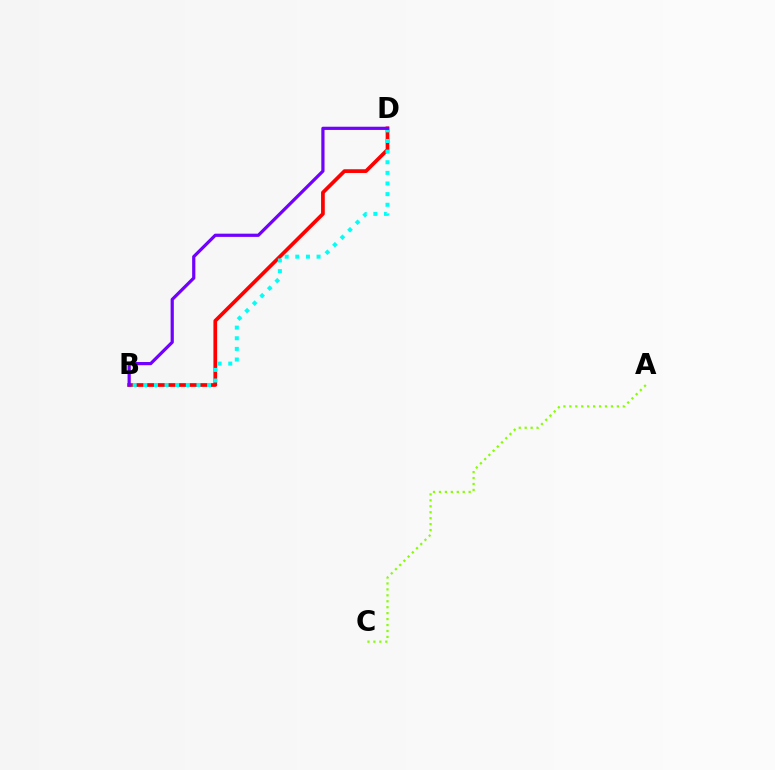{('B', 'D'): [{'color': '#ff0000', 'line_style': 'solid', 'thickness': 2.67}, {'color': '#00fff6', 'line_style': 'dotted', 'thickness': 2.89}, {'color': '#7200ff', 'line_style': 'solid', 'thickness': 2.31}], ('A', 'C'): [{'color': '#84ff00', 'line_style': 'dotted', 'thickness': 1.61}]}